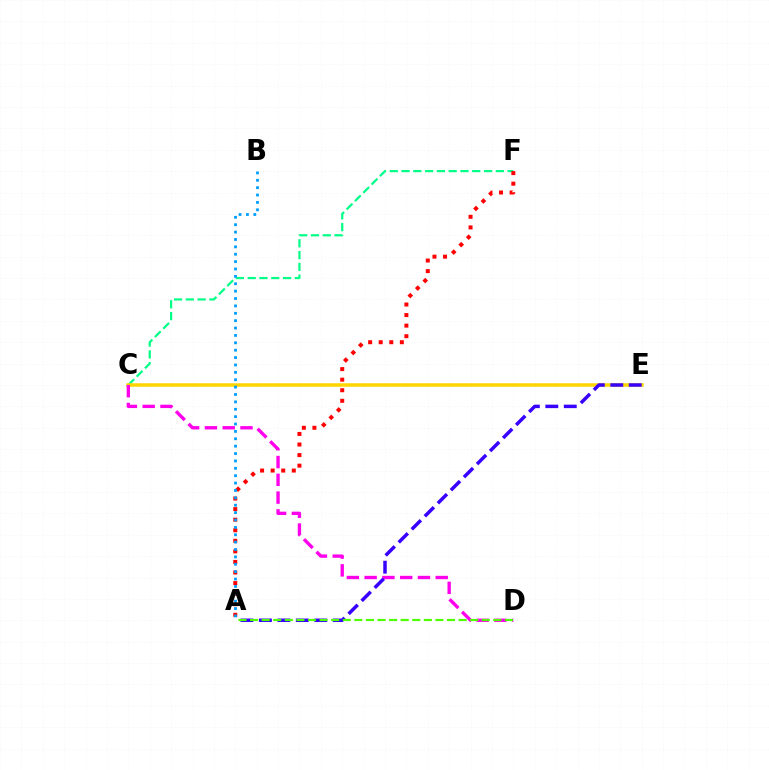{('C', 'F'): [{'color': '#00ff86', 'line_style': 'dashed', 'thickness': 1.6}], ('A', 'F'): [{'color': '#ff0000', 'line_style': 'dotted', 'thickness': 2.87}], ('C', 'E'): [{'color': '#ffd500', 'line_style': 'solid', 'thickness': 2.52}], ('C', 'D'): [{'color': '#ff00ed', 'line_style': 'dashed', 'thickness': 2.41}], ('A', 'B'): [{'color': '#009eff', 'line_style': 'dotted', 'thickness': 2.01}], ('A', 'E'): [{'color': '#3700ff', 'line_style': 'dashed', 'thickness': 2.51}], ('A', 'D'): [{'color': '#4fff00', 'line_style': 'dashed', 'thickness': 1.57}]}